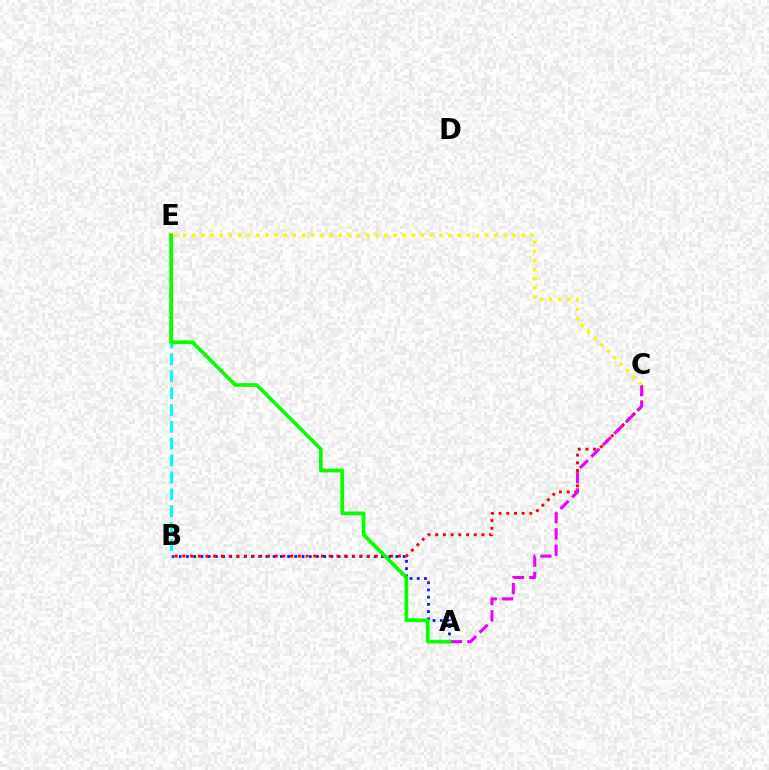{('A', 'B'): [{'color': '#0010ff', 'line_style': 'dotted', 'thickness': 1.96}], ('B', 'C'): [{'color': '#ff0000', 'line_style': 'dotted', 'thickness': 2.09}], ('B', 'E'): [{'color': '#00fff6', 'line_style': 'dashed', 'thickness': 2.29}], ('A', 'C'): [{'color': '#ee00ff', 'line_style': 'dashed', 'thickness': 2.21}], ('C', 'E'): [{'color': '#fcf500', 'line_style': 'dotted', 'thickness': 2.49}], ('A', 'E'): [{'color': '#08ff00', 'line_style': 'solid', 'thickness': 2.67}]}